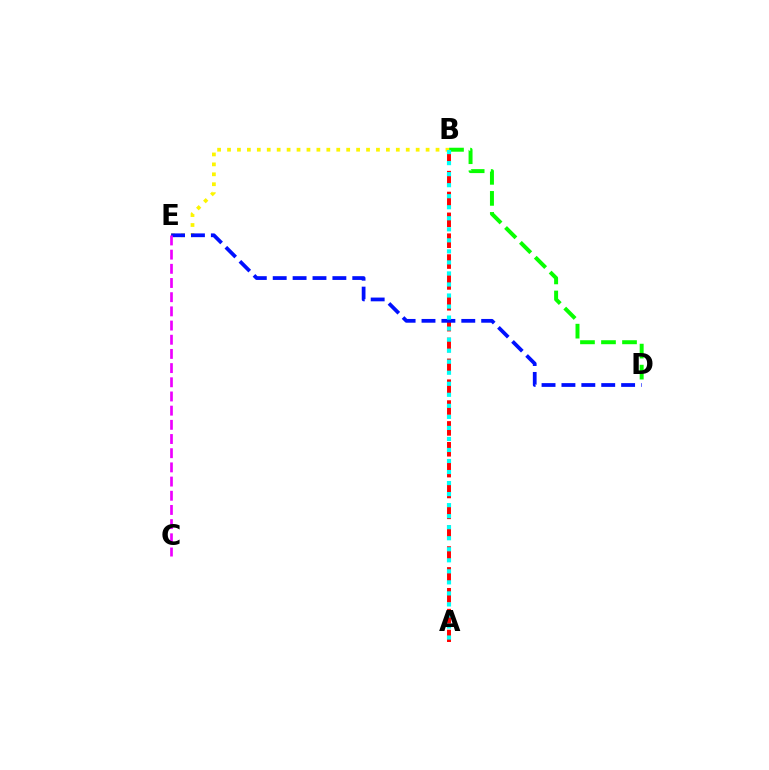{('A', 'B'): [{'color': '#ff0000', 'line_style': 'dashed', 'thickness': 2.83}, {'color': '#00fff6', 'line_style': 'dotted', 'thickness': 3.0}], ('B', 'E'): [{'color': '#fcf500', 'line_style': 'dotted', 'thickness': 2.7}], ('D', 'E'): [{'color': '#0010ff', 'line_style': 'dashed', 'thickness': 2.7}], ('C', 'E'): [{'color': '#ee00ff', 'line_style': 'dashed', 'thickness': 1.93}], ('B', 'D'): [{'color': '#08ff00', 'line_style': 'dashed', 'thickness': 2.86}]}